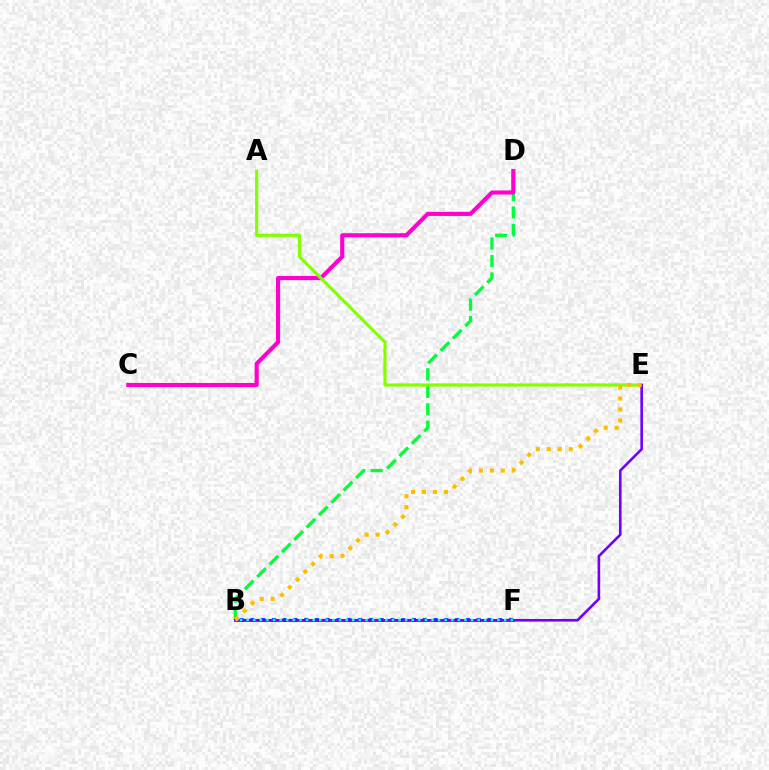{('B', 'D'): [{'color': '#00ff39', 'line_style': 'dashed', 'thickness': 2.37}], ('C', 'D'): [{'color': '#ff00cf', 'line_style': 'solid', 'thickness': 2.96}], ('B', 'F'): [{'color': '#ff0000', 'line_style': 'solid', 'thickness': 1.87}, {'color': '#004bff', 'line_style': 'dotted', 'thickness': 2.93}, {'color': '#00fff6', 'line_style': 'dotted', 'thickness': 1.79}], ('A', 'E'): [{'color': '#84ff00', 'line_style': 'solid', 'thickness': 2.3}], ('B', 'E'): [{'color': '#7200ff', 'line_style': 'solid', 'thickness': 1.89}, {'color': '#ffbd00', 'line_style': 'dotted', 'thickness': 2.98}]}